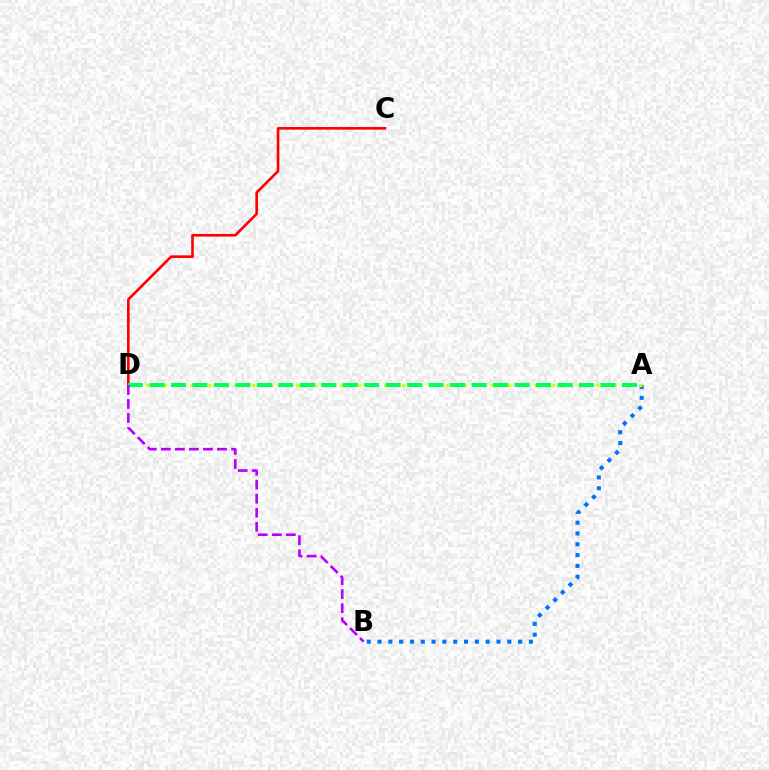{('C', 'D'): [{'color': '#ff0000', 'line_style': 'solid', 'thickness': 1.89}], ('A', 'B'): [{'color': '#0074ff', 'line_style': 'dotted', 'thickness': 2.94}], ('A', 'D'): [{'color': '#d1ff00', 'line_style': 'dotted', 'thickness': 2.4}, {'color': '#00ff5c', 'line_style': 'dashed', 'thickness': 2.92}], ('B', 'D'): [{'color': '#b900ff', 'line_style': 'dashed', 'thickness': 1.91}]}